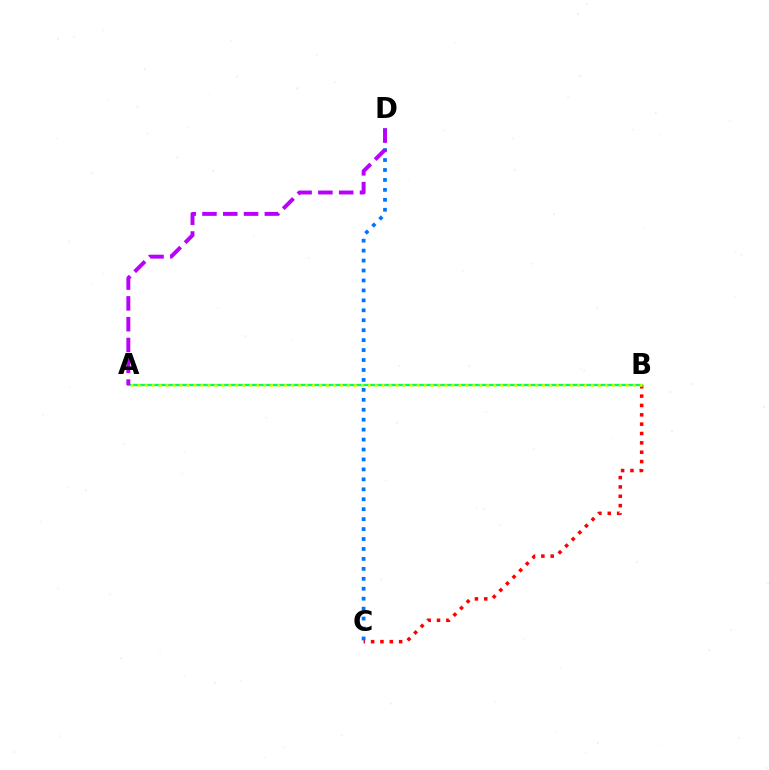{('B', 'C'): [{'color': '#ff0000', 'line_style': 'dotted', 'thickness': 2.54}], ('C', 'D'): [{'color': '#0074ff', 'line_style': 'dotted', 'thickness': 2.7}], ('A', 'B'): [{'color': '#00ff5c', 'line_style': 'solid', 'thickness': 1.6}, {'color': '#d1ff00', 'line_style': 'dotted', 'thickness': 1.89}], ('A', 'D'): [{'color': '#b900ff', 'line_style': 'dashed', 'thickness': 2.83}]}